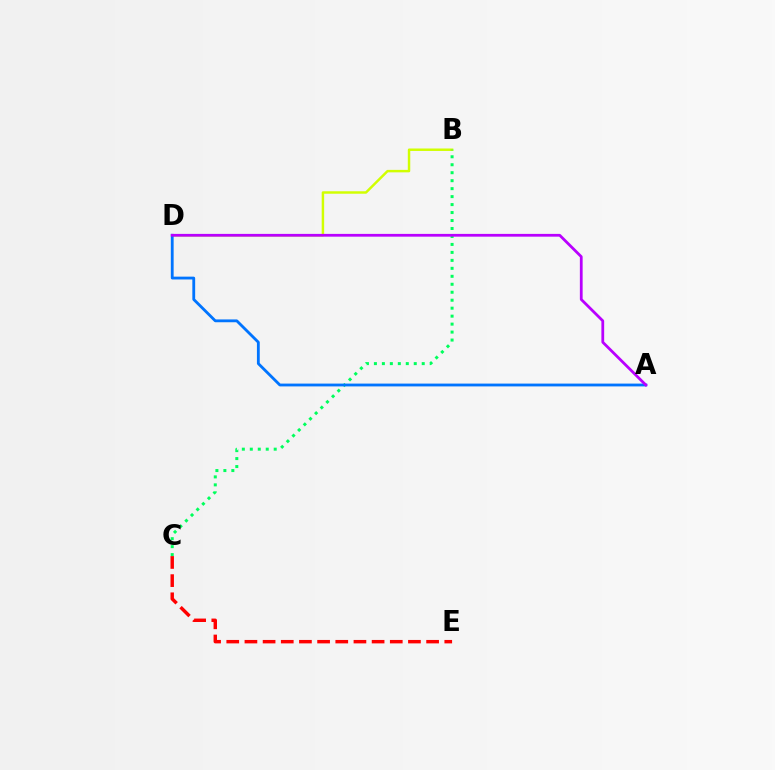{('B', 'D'): [{'color': '#d1ff00', 'line_style': 'solid', 'thickness': 1.77}], ('B', 'C'): [{'color': '#00ff5c', 'line_style': 'dotted', 'thickness': 2.17}], ('A', 'D'): [{'color': '#0074ff', 'line_style': 'solid', 'thickness': 2.03}, {'color': '#b900ff', 'line_style': 'solid', 'thickness': 1.99}], ('C', 'E'): [{'color': '#ff0000', 'line_style': 'dashed', 'thickness': 2.47}]}